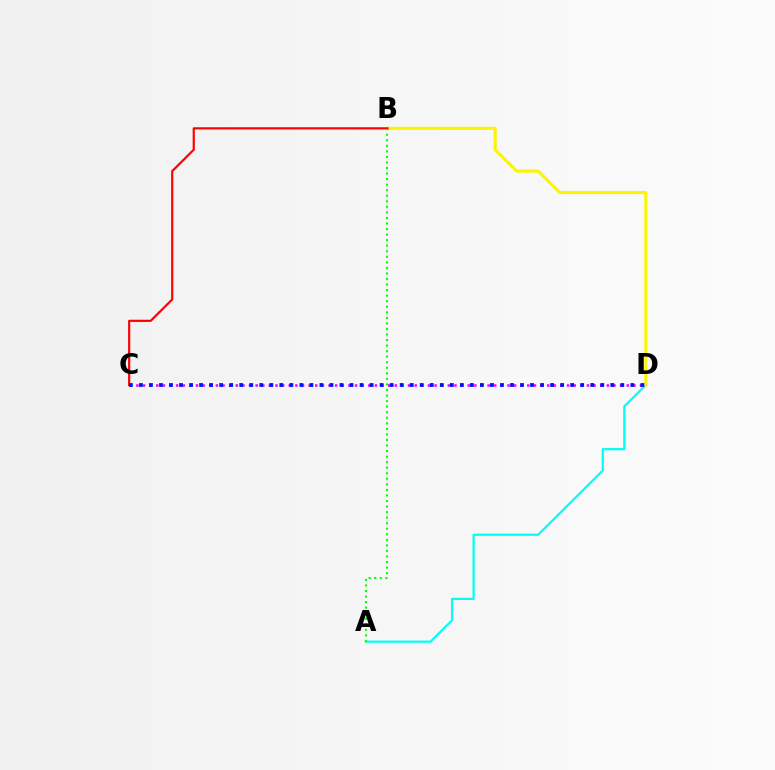{('A', 'D'): [{'color': '#00fff6', 'line_style': 'solid', 'thickness': 1.6}], ('A', 'B'): [{'color': '#08ff00', 'line_style': 'dotted', 'thickness': 1.51}], ('B', 'D'): [{'color': '#fcf500', 'line_style': 'solid', 'thickness': 2.22}], ('B', 'C'): [{'color': '#ff0000', 'line_style': 'solid', 'thickness': 1.56}], ('C', 'D'): [{'color': '#ee00ff', 'line_style': 'dotted', 'thickness': 1.8}, {'color': '#0010ff', 'line_style': 'dotted', 'thickness': 2.72}]}